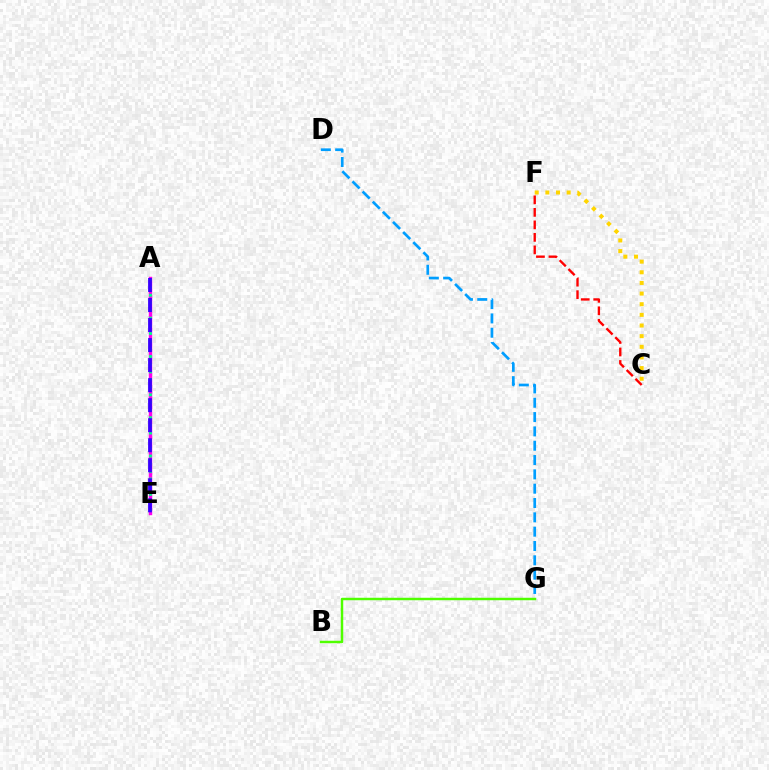{('C', 'F'): [{'color': '#ff0000', 'line_style': 'dashed', 'thickness': 1.7}, {'color': '#ffd500', 'line_style': 'dotted', 'thickness': 2.89}], ('D', 'G'): [{'color': '#009eff', 'line_style': 'dashed', 'thickness': 1.95}], ('B', 'G'): [{'color': '#4fff00', 'line_style': 'solid', 'thickness': 1.77}], ('A', 'E'): [{'color': '#ff00ed', 'line_style': 'solid', 'thickness': 2.46}, {'color': '#00ff86', 'line_style': 'dotted', 'thickness': 2.08}, {'color': '#3700ff', 'line_style': 'dashed', 'thickness': 2.72}]}